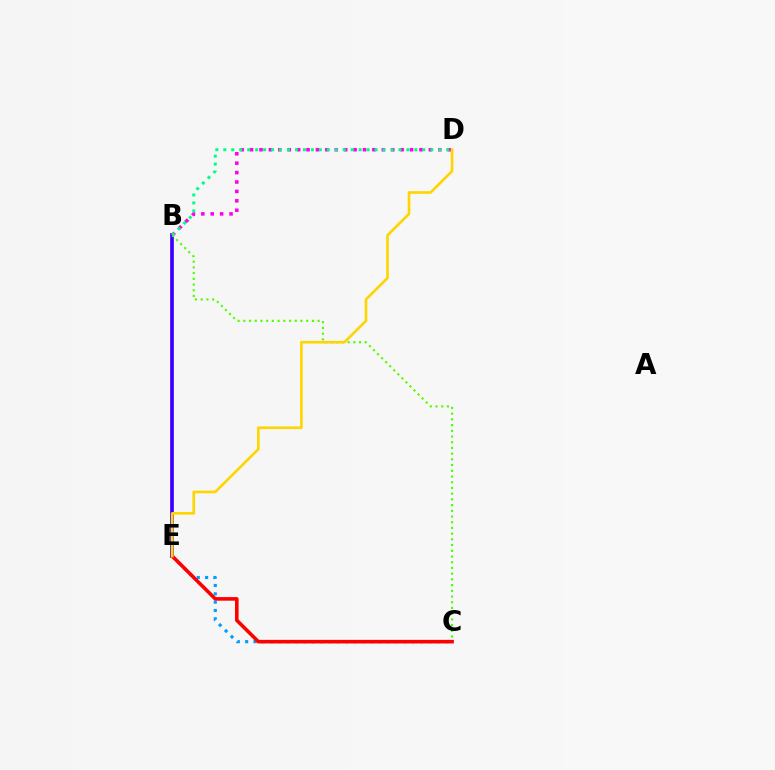{('B', 'E'): [{'color': '#3700ff', 'line_style': 'solid', 'thickness': 2.64}], ('C', 'E'): [{'color': '#009eff', 'line_style': 'dotted', 'thickness': 2.26}, {'color': '#ff0000', 'line_style': 'solid', 'thickness': 2.59}], ('B', 'D'): [{'color': '#ff00ed', 'line_style': 'dotted', 'thickness': 2.56}, {'color': '#00ff86', 'line_style': 'dotted', 'thickness': 2.16}], ('B', 'C'): [{'color': '#4fff00', 'line_style': 'dotted', 'thickness': 1.55}], ('D', 'E'): [{'color': '#ffd500', 'line_style': 'solid', 'thickness': 1.9}]}